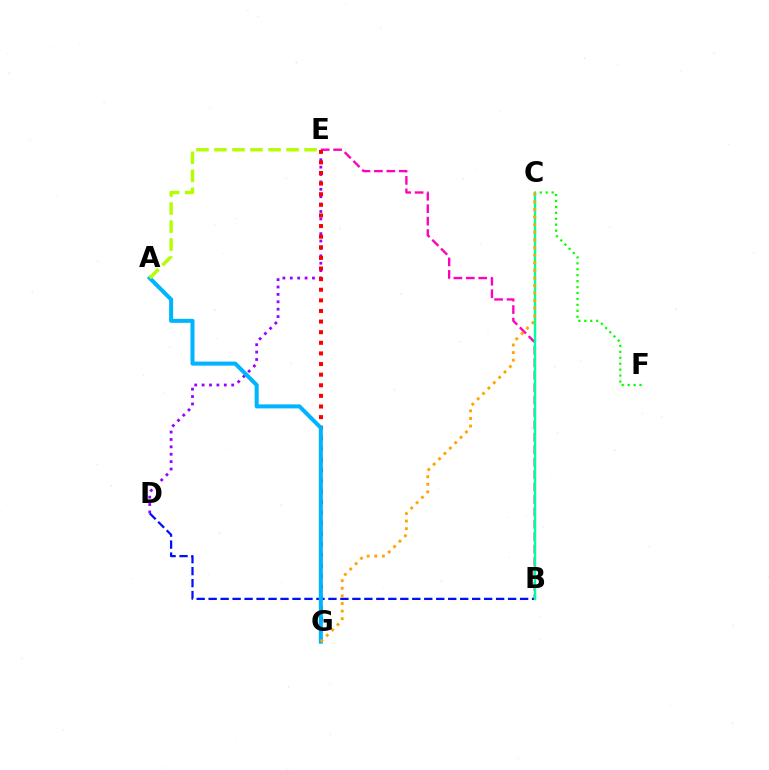{('B', 'E'): [{'color': '#ff00bd', 'line_style': 'dashed', 'thickness': 1.69}], ('D', 'E'): [{'color': '#9b00ff', 'line_style': 'dotted', 'thickness': 2.01}], ('C', 'F'): [{'color': '#08ff00', 'line_style': 'dotted', 'thickness': 1.61}], ('E', 'G'): [{'color': '#ff0000', 'line_style': 'dotted', 'thickness': 2.88}], ('B', 'D'): [{'color': '#0010ff', 'line_style': 'dashed', 'thickness': 1.63}], ('B', 'C'): [{'color': '#00ff9d', 'line_style': 'solid', 'thickness': 1.74}], ('A', 'G'): [{'color': '#00b5ff', 'line_style': 'solid', 'thickness': 2.91}], ('C', 'G'): [{'color': '#ffa500', 'line_style': 'dotted', 'thickness': 2.06}], ('A', 'E'): [{'color': '#b3ff00', 'line_style': 'dashed', 'thickness': 2.45}]}